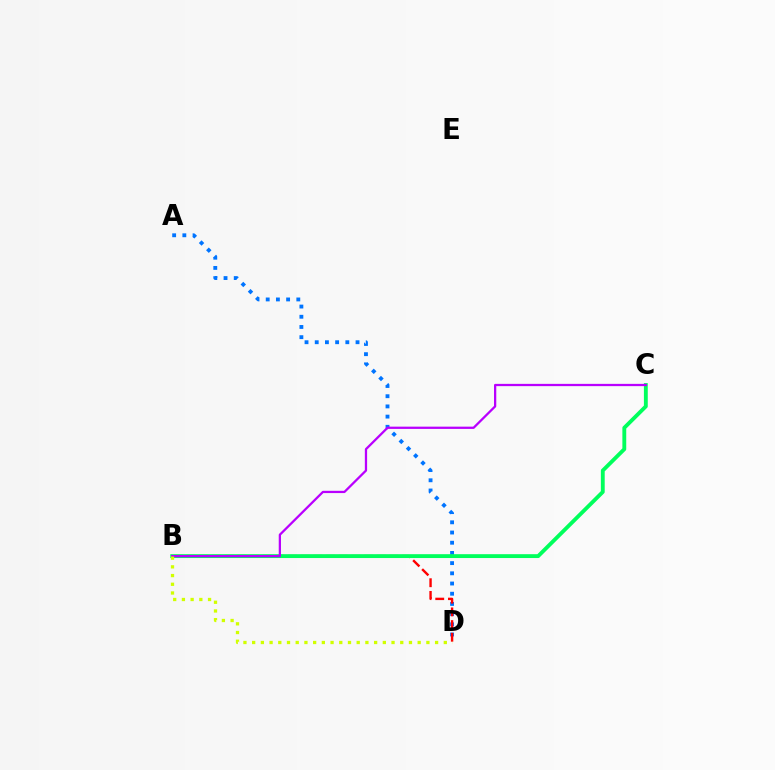{('A', 'D'): [{'color': '#0074ff', 'line_style': 'dotted', 'thickness': 2.77}], ('B', 'D'): [{'color': '#ff0000', 'line_style': 'dashed', 'thickness': 1.72}, {'color': '#d1ff00', 'line_style': 'dotted', 'thickness': 2.37}], ('B', 'C'): [{'color': '#00ff5c', 'line_style': 'solid', 'thickness': 2.78}, {'color': '#b900ff', 'line_style': 'solid', 'thickness': 1.63}]}